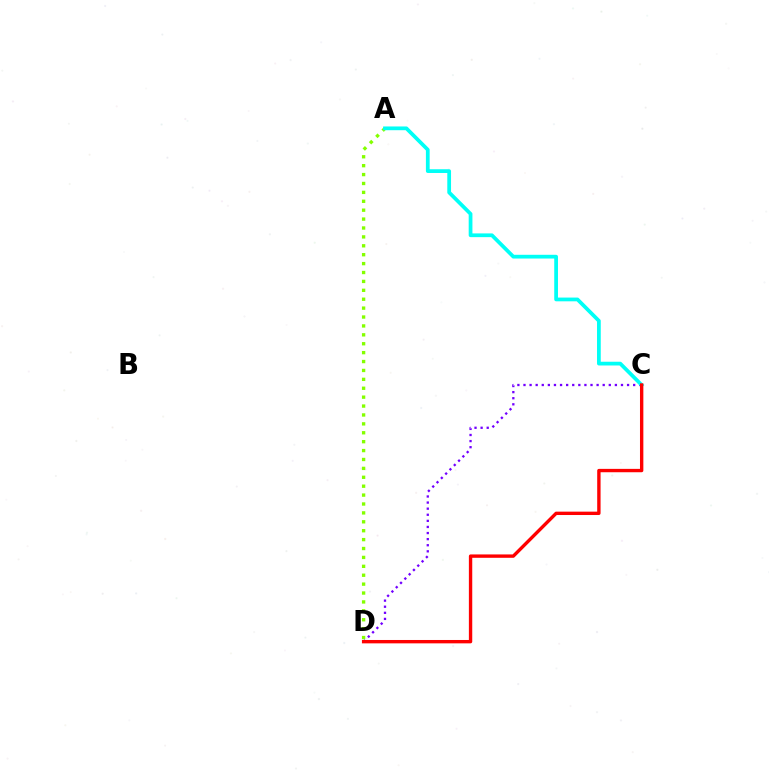{('C', 'D'): [{'color': '#7200ff', 'line_style': 'dotted', 'thickness': 1.66}, {'color': '#ff0000', 'line_style': 'solid', 'thickness': 2.43}], ('A', 'D'): [{'color': '#84ff00', 'line_style': 'dotted', 'thickness': 2.42}], ('A', 'C'): [{'color': '#00fff6', 'line_style': 'solid', 'thickness': 2.7}]}